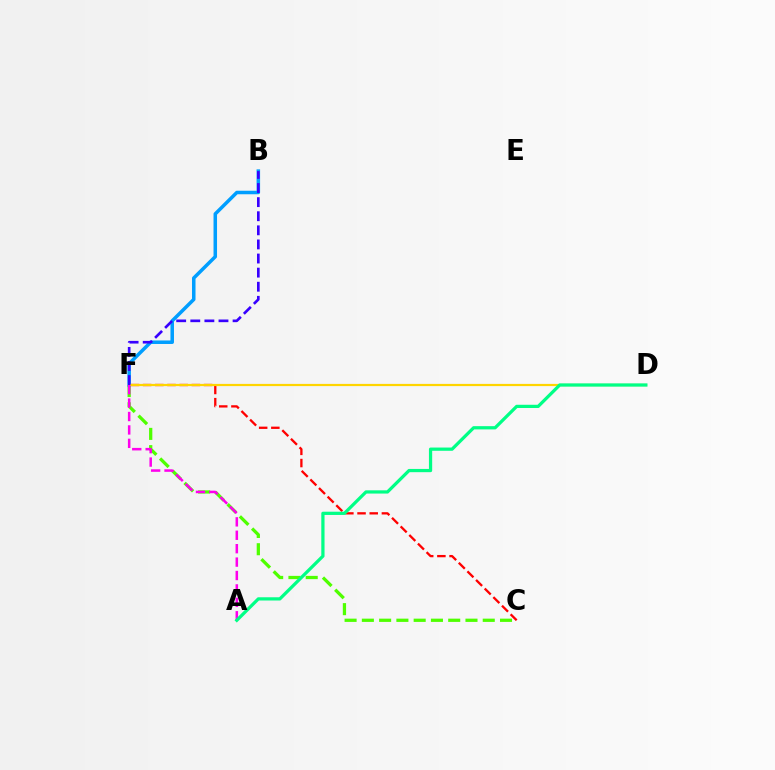{('C', 'F'): [{'color': '#ff0000', 'line_style': 'dashed', 'thickness': 1.66}, {'color': '#4fff00', 'line_style': 'dashed', 'thickness': 2.35}], ('B', 'F'): [{'color': '#009eff', 'line_style': 'solid', 'thickness': 2.53}, {'color': '#3700ff', 'line_style': 'dashed', 'thickness': 1.92}], ('D', 'F'): [{'color': '#ffd500', 'line_style': 'solid', 'thickness': 1.59}], ('A', 'F'): [{'color': '#ff00ed', 'line_style': 'dashed', 'thickness': 1.82}], ('A', 'D'): [{'color': '#00ff86', 'line_style': 'solid', 'thickness': 2.33}]}